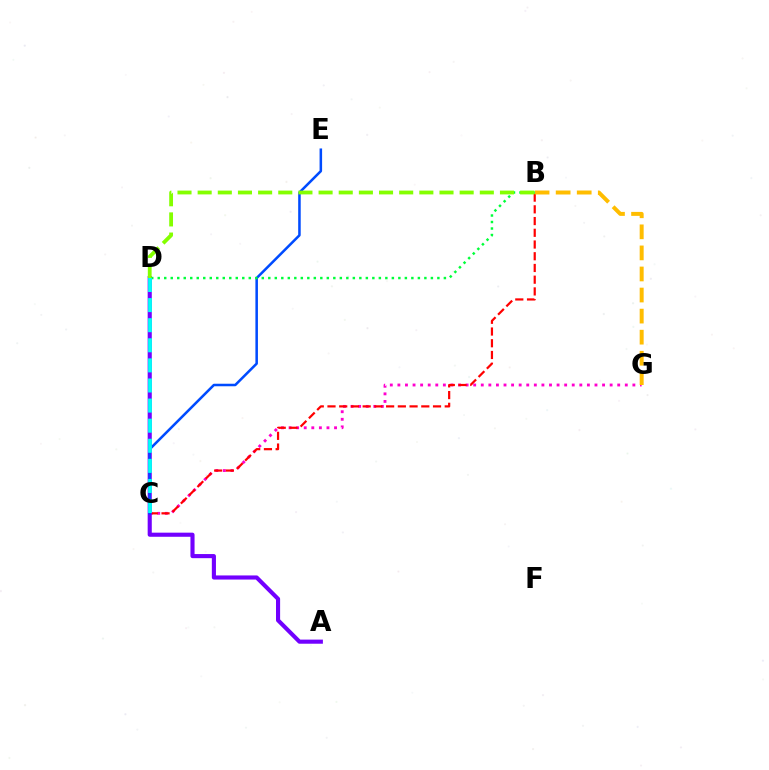{('C', 'G'): [{'color': '#ff00cf', 'line_style': 'dotted', 'thickness': 2.06}], ('B', 'C'): [{'color': '#ff0000', 'line_style': 'dashed', 'thickness': 1.59}], ('A', 'D'): [{'color': '#7200ff', 'line_style': 'solid', 'thickness': 2.96}], ('C', 'E'): [{'color': '#004bff', 'line_style': 'solid', 'thickness': 1.82}], ('B', 'G'): [{'color': '#ffbd00', 'line_style': 'dashed', 'thickness': 2.86}], ('B', 'D'): [{'color': '#00ff39', 'line_style': 'dotted', 'thickness': 1.77}, {'color': '#84ff00', 'line_style': 'dashed', 'thickness': 2.74}], ('C', 'D'): [{'color': '#00fff6', 'line_style': 'dashed', 'thickness': 2.73}]}